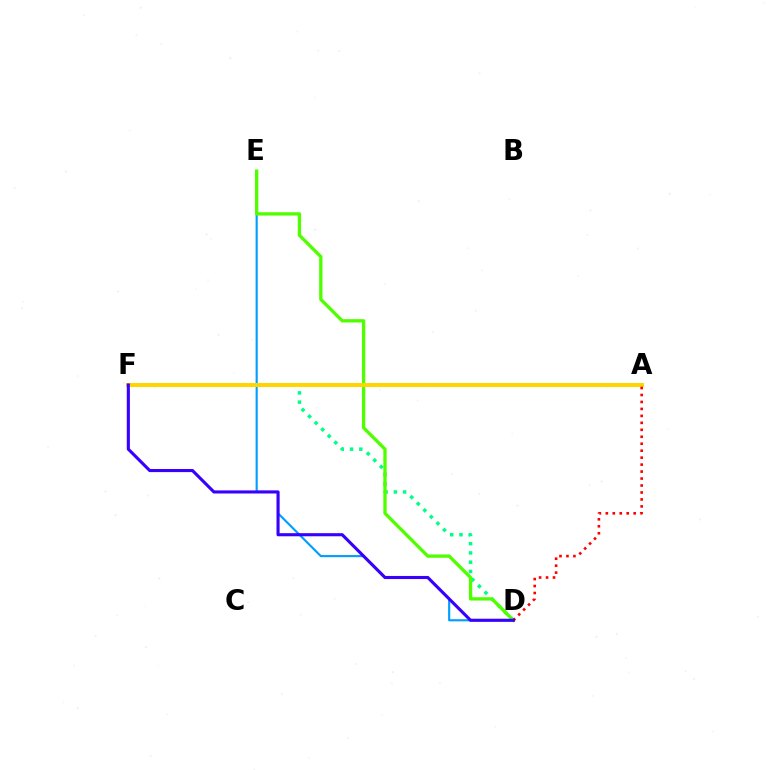{('A', 'F'): [{'color': '#ff00ed', 'line_style': 'solid', 'thickness': 1.57}, {'color': '#ffd500', 'line_style': 'solid', 'thickness': 2.86}], ('D', 'E'): [{'color': '#009eff', 'line_style': 'solid', 'thickness': 1.53}, {'color': '#4fff00', 'line_style': 'solid', 'thickness': 2.39}], ('D', 'F'): [{'color': '#00ff86', 'line_style': 'dotted', 'thickness': 2.52}, {'color': '#3700ff', 'line_style': 'solid', 'thickness': 2.23}], ('A', 'D'): [{'color': '#ff0000', 'line_style': 'dotted', 'thickness': 1.89}]}